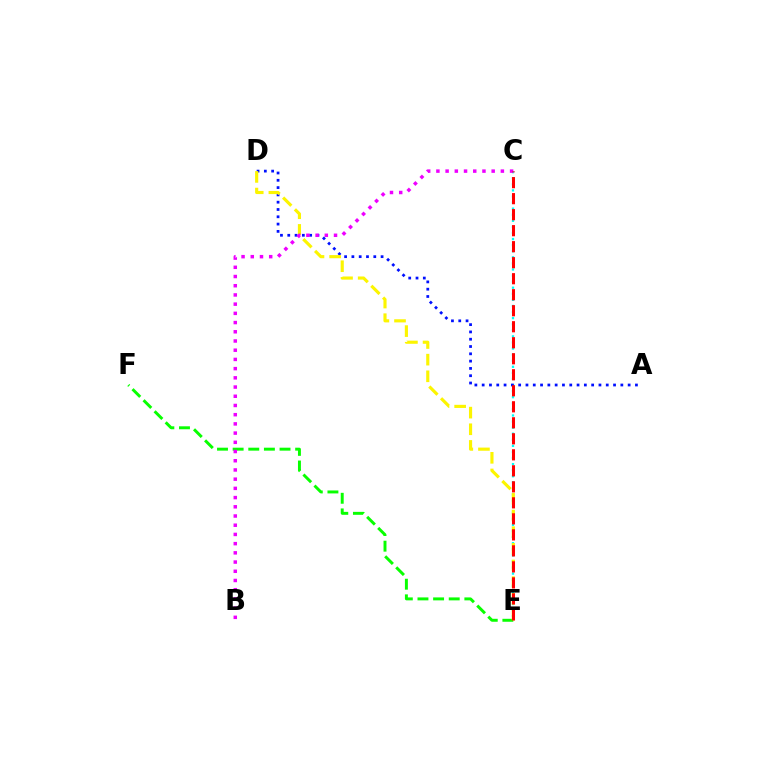{('C', 'E'): [{'color': '#00fff6', 'line_style': 'dotted', 'thickness': 1.65}, {'color': '#ff0000', 'line_style': 'dashed', 'thickness': 2.17}], ('E', 'F'): [{'color': '#08ff00', 'line_style': 'dashed', 'thickness': 2.12}], ('A', 'D'): [{'color': '#0010ff', 'line_style': 'dotted', 'thickness': 1.98}], ('D', 'E'): [{'color': '#fcf500', 'line_style': 'dashed', 'thickness': 2.26}], ('B', 'C'): [{'color': '#ee00ff', 'line_style': 'dotted', 'thickness': 2.5}]}